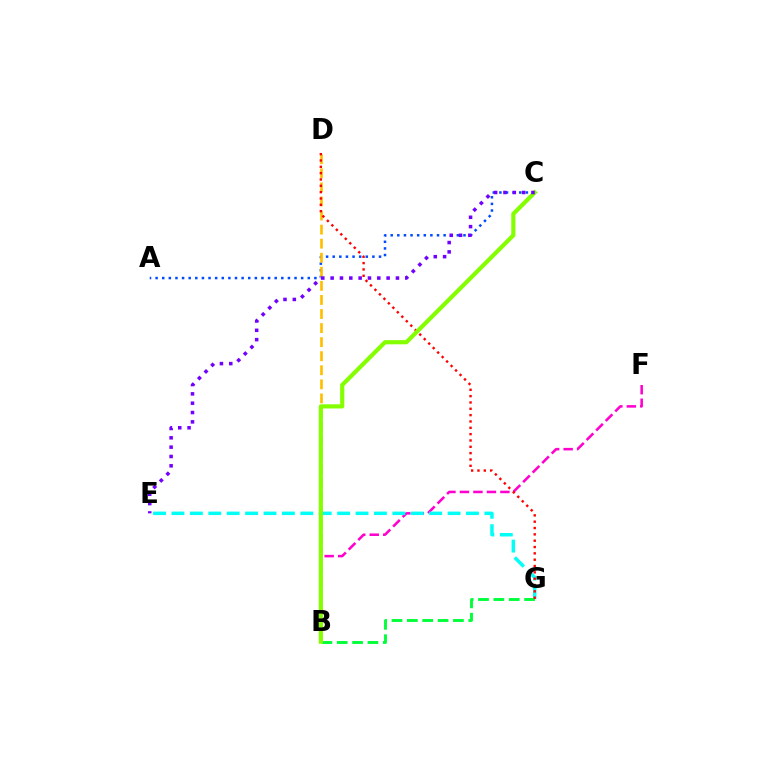{('B', 'F'): [{'color': '#ff00cf', 'line_style': 'dashed', 'thickness': 1.83}], ('A', 'C'): [{'color': '#004bff', 'line_style': 'dotted', 'thickness': 1.8}], ('B', 'D'): [{'color': '#ffbd00', 'line_style': 'dashed', 'thickness': 1.91}], ('E', 'G'): [{'color': '#00fff6', 'line_style': 'dashed', 'thickness': 2.5}], ('B', 'G'): [{'color': '#00ff39', 'line_style': 'dashed', 'thickness': 2.09}], ('D', 'G'): [{'color': '#ff0000', 'line_style': 'dotted', 'thickness': 1.72}], ('B', 'C'): [{'color': '#84ff00', 'line_style': 'solid', 'thickness': 2.99}], ('C', 'E'): [{'color': '#7200ff', 'line_style': 'dotted', 'thickness': 2.54}]}